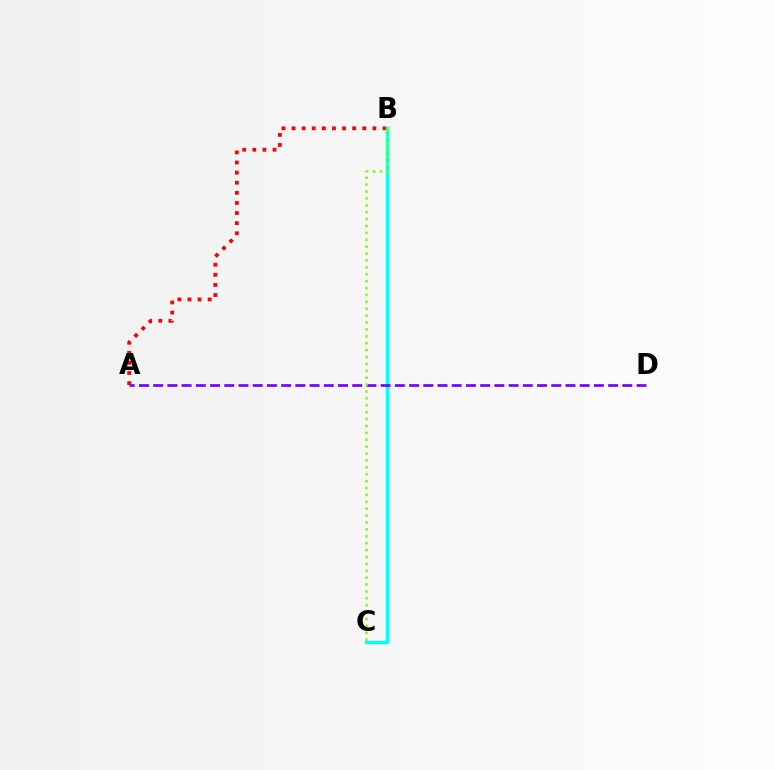{('A', 'B'): [{'color': '#ff0000', 'line_style': 'dotted', 'thickness': 2.74}], ('B', 'C'): [{'color': '#00fff6', 'line_style': 'solid', 'thickness': 2.5}, {'color': '#84ff00', 'line_style': 'dotted', 'thickness': 1.87}], ('A', 'D'): [{'color': '#7200ff', 'line_style': 'dashed', 'thickness': 1.93}]}